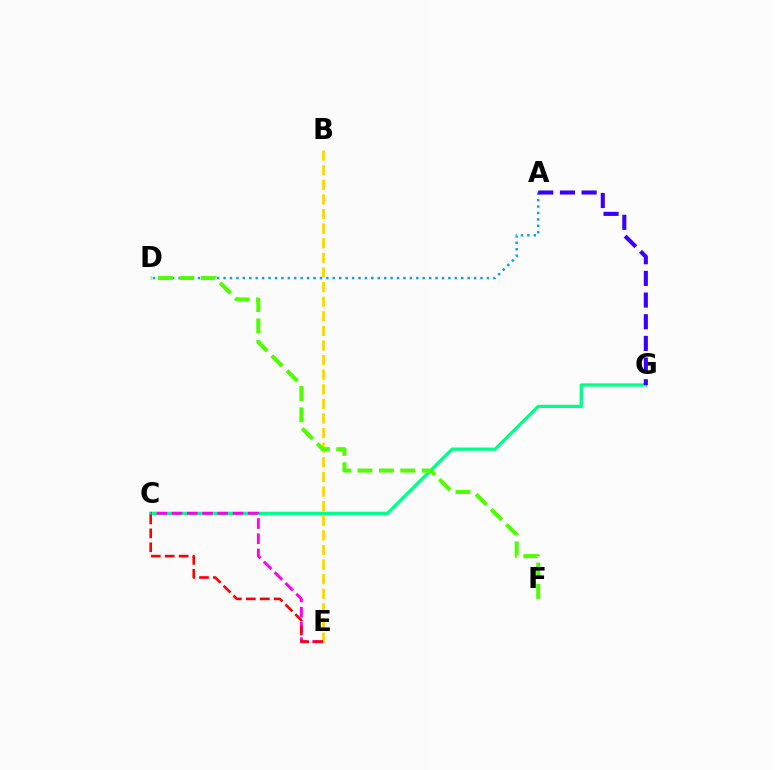{('A', 'D'): [{'color': '#009eff', 'line_style': 'dotted', 'thickness': 1.75}], ('B', 'E'): [{'color': '#ffd500', 'line_style': 'dashed', 'thickness': 1.98}], ('C', 'G'): [{'color': '#00ff86', 'line_style': 'solid', 'thickness': 2.36}], ('C', 'E'): [{'color': '#ff00ed', 'line_style': 'dashed', 'thickness': 2.07}, {'color': '#ff0000', 'line_style': 'dashed', 'thickness': 1.89}], ('D', 'F'): [{'color': '#4fff00', 'line_style': 'dashed', 'thickness': 2.9}], ('A', 'G'): [{'color': '#3700ff', 'line_style': 'dashed', 'thickness': 2.94}]}